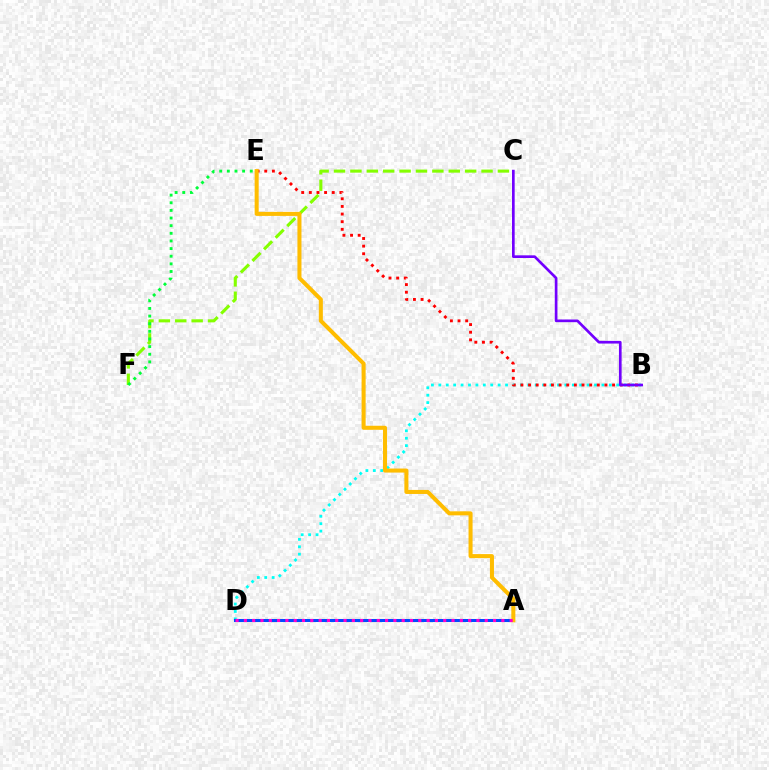{('B', 'D'): [{'color': '#00fff6', 'line_style': 'dotted', 'thickness': 2.01}], ('B', 'E'): [{'color': '#ff0000', 'line_style': 'dotted', 'thickness': 2.07}], ('A', 'D'): [{'color': '#004bff', 'line_style': 'solid', 'thickness': 2.18}, {'color': '#ff00cf', 'line_style': 'dotted', 'thickness': 2.26}], ('C', 'F'): [{'color': '#84ff00', 'line_style': 'dashed', 'thickness': 2.23}], ('A', 'E'): [{'color': '#ffbd00', 'line_style': 'solid', 'thickness': 2.91}], ('B', 'C'): [{'color': '#7200ff', 'line_style': 'solid', 'thickness': 1.93}], ('E', 'F'): [{'color': '#00ff39', 'line_style': 'dotted', 'thickness': 2.07}]}